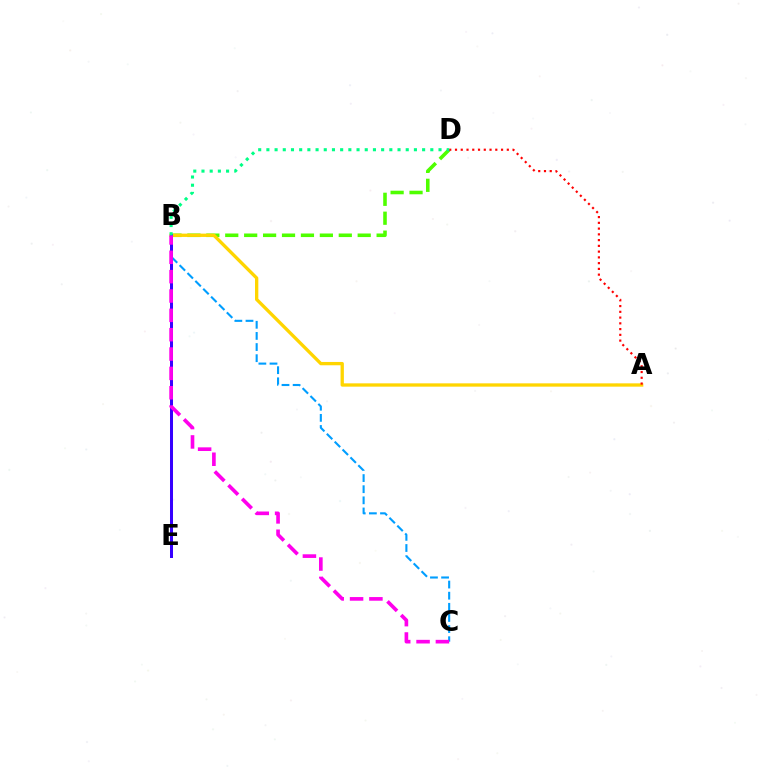{('B', 'C'): [{'color': '#009eff', 'line_style': 'dashed', 'thickness': 1.51}, {'color': '#ff00ed', 'line_style': 'dashed', 'thickness': 2.63}], ('B', 'D'): [{'color': '#4fff00', 'line_style': 'dashed', 'thickness': 2.57}, {'color': '#00ff86', 'line_style': 'dotted', 'thickness': 2.23}], ('A', 'B'): [{'color': '#ffd500', 'line_style': 'solid', 'thickness': 2.39}], ('A', 'D'): [{'color': '#ff0000', 'line_style': 'dotted', 'thickness': 1.56}], ('B', 'E'): [{'color': '#3700ff', 'line_style': 'solid', 'thickness': 2.16}]}